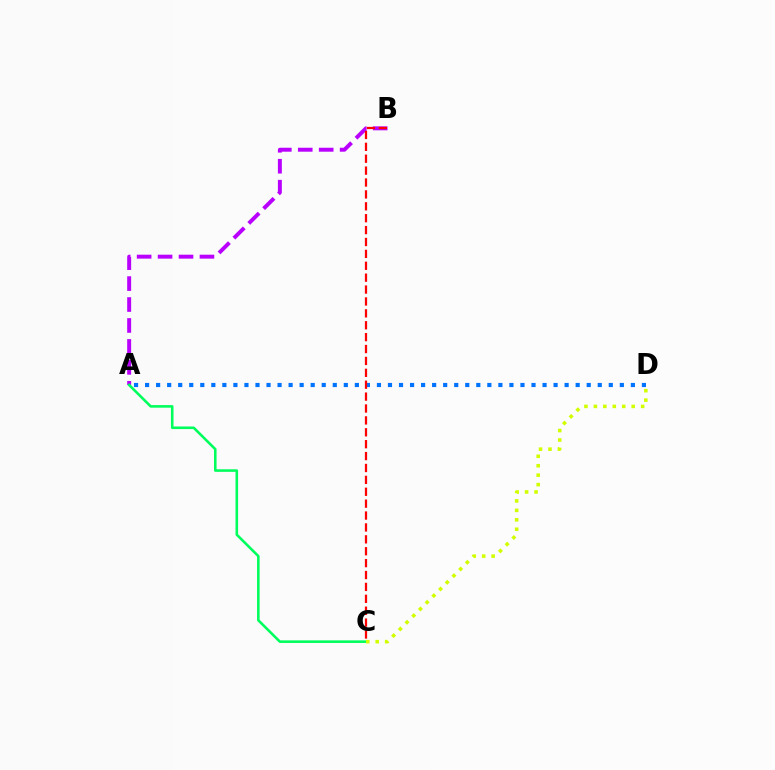{('A', 'B'): [{'color': '#b900ff', 'line_style': 'dashed', 'thickness': 2.84}], ('A', 'D'): [{'color': '#0074ff', 'line_style': 'dotted', 'thickness': 3.0}], ('A', 'C'): [{'color': '#00ff5c', 'line_style': 'solid', 'thickness': 1.86}], ('B', 'C'): [{'color': '#ff0000', 'line_style': 'dashed', 'thickness': 1.62}], ('C', 'D'): [{'color': '#d1ff00', 'line_style': 'dotted', 'thickness': 2.57}]}